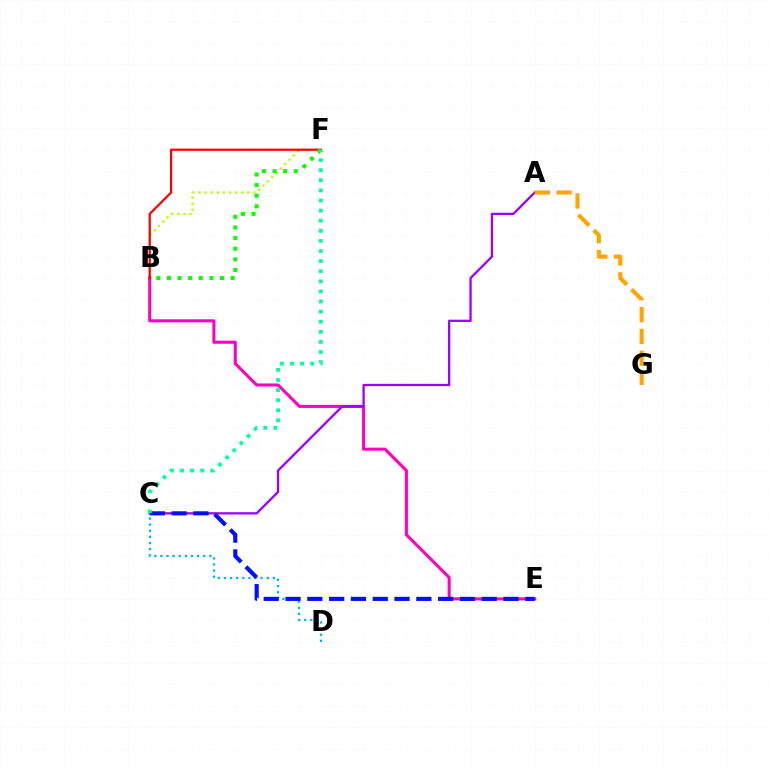{('B', 'F'): [{'color': '#b3ff00', 'line_style': 'dotted', 'thickness': 1.65}, {'color': '#ff0000', 'line_style': 'solid', 'thickness': 1.6}, {'color': '#08ff00', 'line_style': 'dotted', 'thickness': 2.89}], ('B', 'E'): [{'color': '#ff00bd', 'line_style': 'solid', 'thickness': 2.21}], ('C', 'D'): [{'color': '#00b5ff', 'line_style': 'dotted', 'thickness': 1.66}], ('A', 'C'): [{'color': '#9b00ff', 'line_style': 'solid', 'thickness': 1.65}], ('A', 'G'): [{'color': '#ffa500', 'line_style': 'dashed', 'thickness': 2.96}], ('C', 'E'): [{'color': '#0010ff', 'line_style': 'dashed', 'thickness': 2.96}], ('C', 'F'): [{'color': '#00ff9d', 'line_style': 'dotted', 'thickness': 2.74}]}